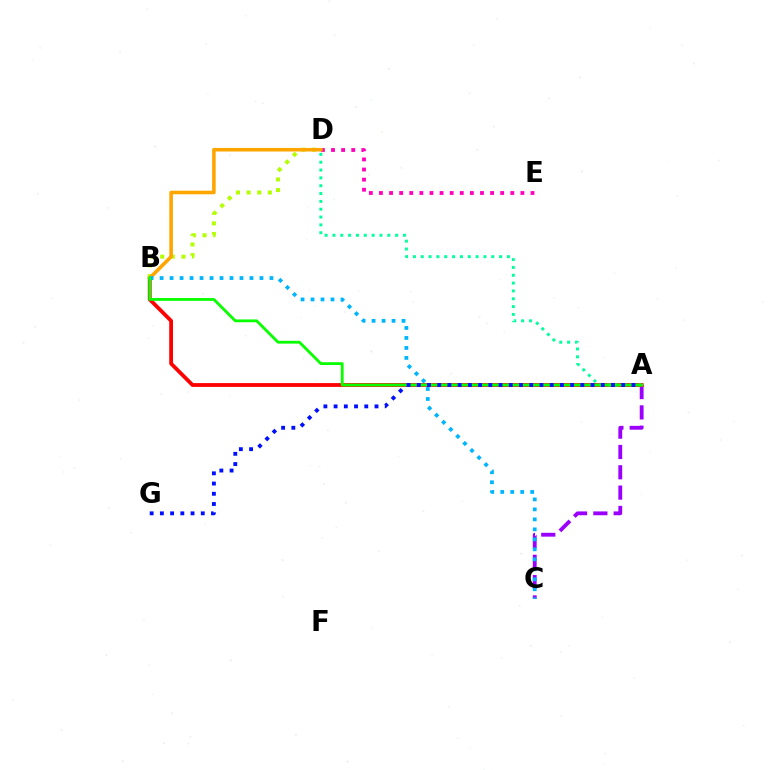{('D', 'E'): [{'color': '#ff00bd', 'line_style': 'dotted', 'thickness': 2.75}], ('A', 'C'): [{'color': '#9b00ff', 'line_style': 'dashed', 'thickness': 2.76}], ('A', 'B'): [{'color': '#ff0000', 'line_style': 'solid', 'thickness': 2.74}, {'color': '#08ff00', 'line_style': 'solid', 'thickness': 2.02}], ('B', 'D'): [{'color': '#b3ff00', 'line_style': 'dotted', 'thickness': 2.89}, {'color': '#ffa500', 'line_style': 'solid', 'thickness': 2.58}], ('B', 'C'): [{'color': '#00b5ff', 'line_style': 'dotted', 'thickness': 2.71}], ('A', 'D'): [{'color': '#00ff9d', 'line_style': 'dotted', 'thickness': 2.13}], ('A', 'G'): [{'color': '#0010ff', 'line_style': 'dotted', 'thickness': 2.78}]}